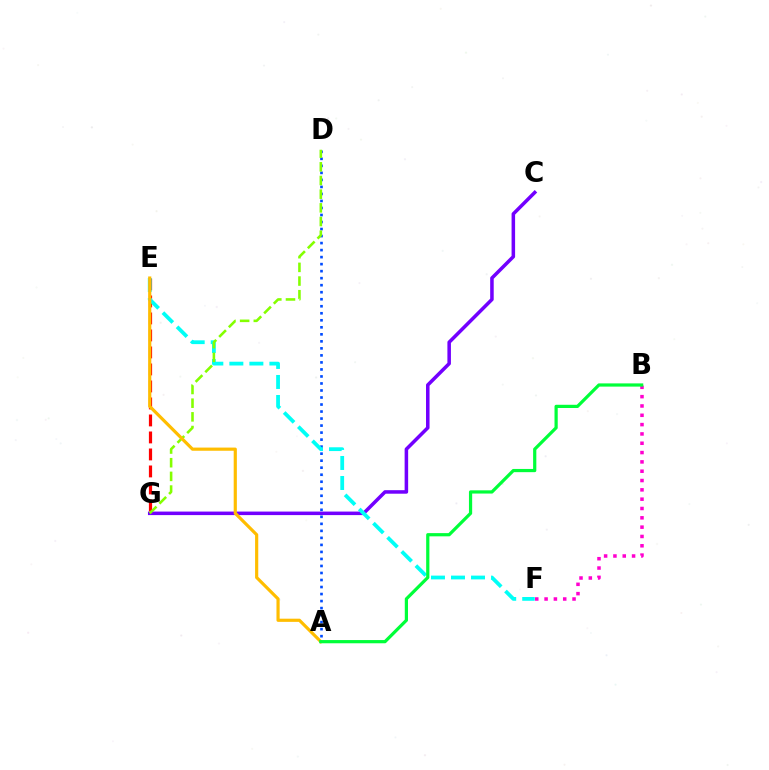{('B', 'F'): [{'color': '#ff00cf', 'line_style': 'dotted', 'thickness': 2.53}], ('C', 'G'): [{'color': '#7200ff', 'line_style': 'solid', 'thickness': 2.54}], ('A', 'D'): [{'color': '#004bff', 'line_style': 'dotted', 'thickness': 1.91}], ('E', 'G'): [{'color': '#ff0000', 'line_style': 'dashed', 'thickness': 2.31}], ('E', 'F'): [{'color': '#00fff6', 'line_style': 'dashed', 'thickness': 2.72}], ('D', 'G'): [{'color': '#84ff00', 'line_style': 'dashed', 'thickness': 1.86}], ('A', 'E'): [{'color': '#ffbd00', 'line_style': 'solid', 'thickness': 2.29}], ('A', 'B'): [{'color': '#00ff39', 'line_style': 'solid', 'thickness': 2.31}]}